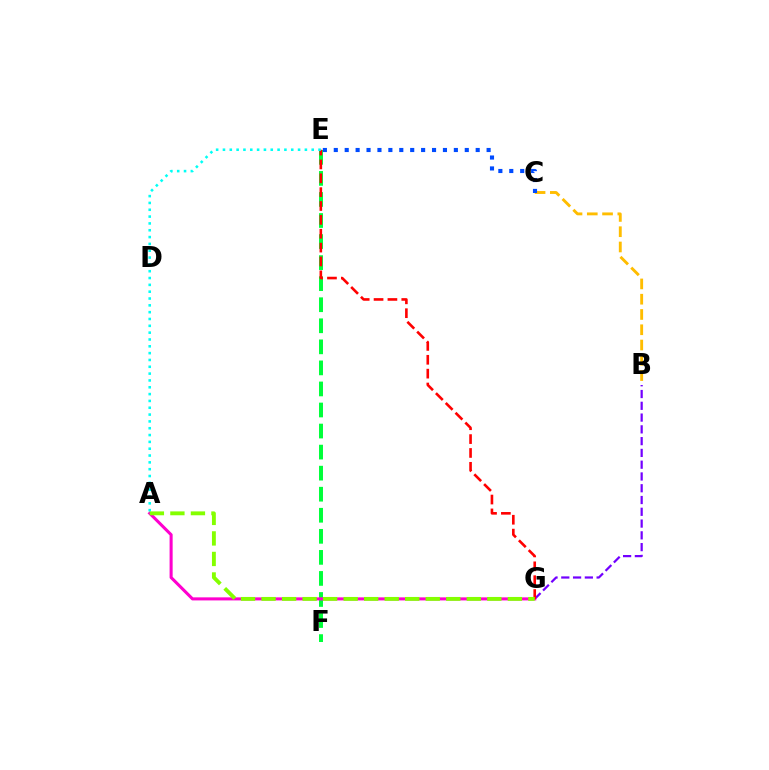{('B', 'C'): [{'color': '#ffbd00', 'line_style': 'dashed', 'thickness': 2.07}], ('B', 'G'): [{'color': '#7200ff', 'line_style': 'dashed', 'thickness': 1.6}], ('E', 'F'): [{'color': '#00ff39', 'line_style': 'dashed', 'thickness': 2.86}], ('C', 'E'): [{'color': '#004bff', 'line_style': 'dotted', 'thickness': 2.97}], ('A', 'G'): [{'color': '#ff00cf', 'line_style': 'solid', 'thickness': 2.21}, {'color': '#84ff00', 'line_style': 'dashed', 'thickness': 2.79}], ('E', 'G'): [{'color': '#ff0000', 'line_style': 'dashed', 'thickness': 1.88}], ('A', 'E'): [{'color': '#00fff6', 'line_style': 'dotted', 'thickness': 1.85}]}